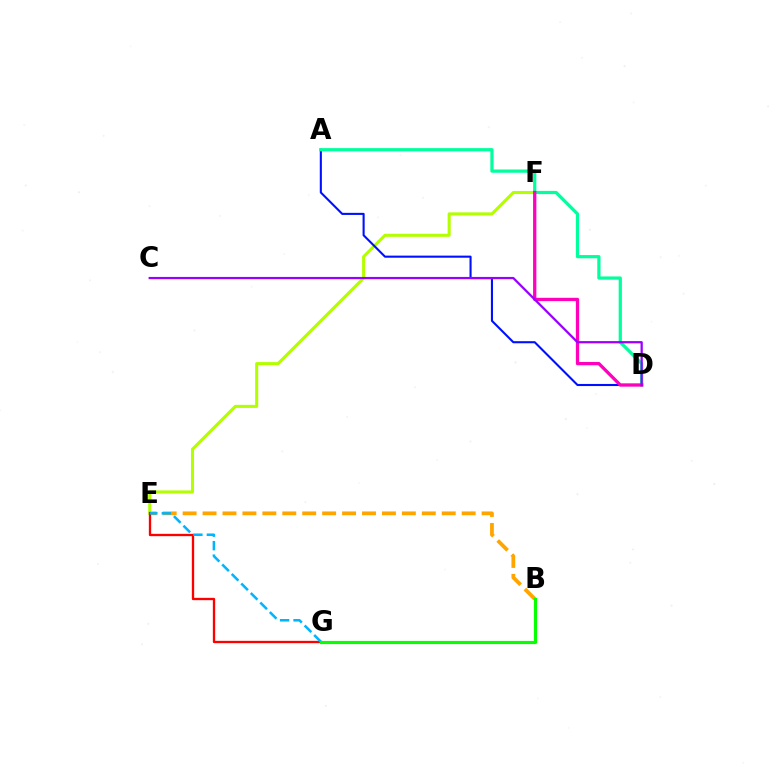{('B', 'E'): [{'color': '#ffa500', 'line_style': 'dashed', 'thickness': 2.71}], ('E', 'F'): [{'color': '#b3ff00', 'line_style': 'solid', 'thickness': 2.21}], ('E', 'G'): [{'color': '#ff0000', 'line_style': 'solid', 'thickness': 1.67}, {'color': '#00b5ff', 'line_style': 'dashed', 'thickness': 1.83}], ('A', 'D'): [{'color': '#0010ff', 'line_style': 'solid', 'thickness': 1.51}, {'color': '#00ff9d', 'line_style': 'solid', 'thickness': 2.32}], ('D', 'F'): [{'color': '#ff00bd', 'line_style': 'solid', 'thickness': 2.36}], ('B', 'G'): [{'color': '#08ff00', 'line_style': 'solid', 'thickness': 2.28}], ('C', 'D'): [{'color': '#9b00ff', 'line_style': 'solid', 'thickness': 1.62}]}